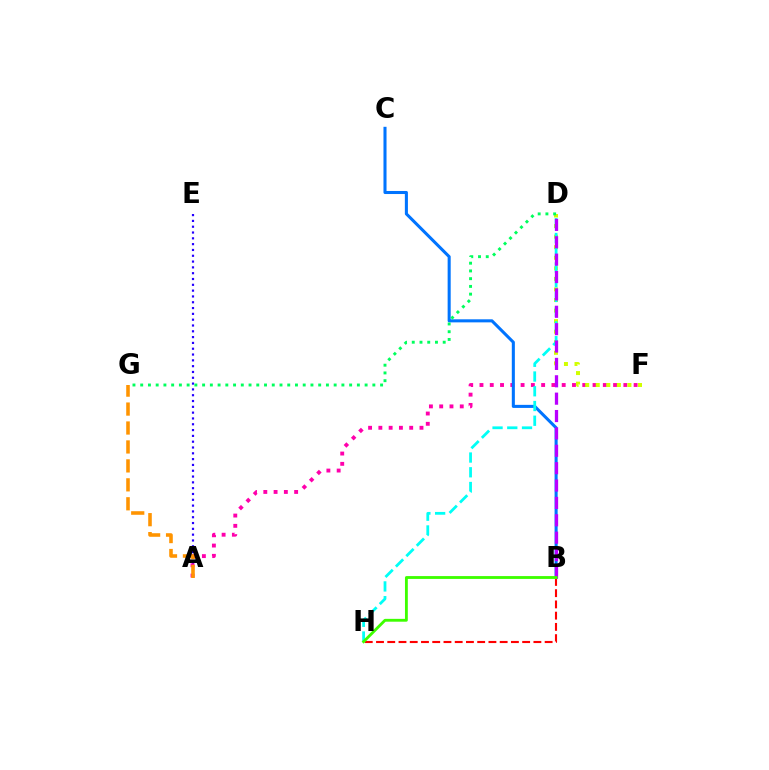{('A', 'E'): [{'color': '#2500ff', 'line_style': 'dotted', 'thickness': 1.58}], ('B', 'H'): [{'color': '#ff0000', 'line_style': 'dashed', 'thickness': 1.53}, {'color': '#3dff00', 'line_style': 'solid', 'thickness': 2.05}], ('A', 'F'): [{'color': '#ff00ac', 'line_style': 'dotted', 'thickness': 2.79}], ('B', 'C'): [{'color': '#0074ff', 'line_style': 'solid', 'thickness': 2.2}], ('D', 'F'): [{'color': '#d1ff00', 'line_style': 'dotted', 'thickness': 2.87}], ('D', 'H'): [{'color': '#00fff6', 'line_style': 'dashed', 'thickness': 2.0}], ('B', 'D'): [{'color': '#b900ff', 'line_style': 'dashed', 'thickness': 2.36}], ('D', 'G'): [{'color': '#00ff5c', 'line_style': 'dotted', 'thickness': 2.1}], ('A', 'G'): [{'color': '#ff9400', 'line_style': 'dashed', 'thickness': 2.57}]}